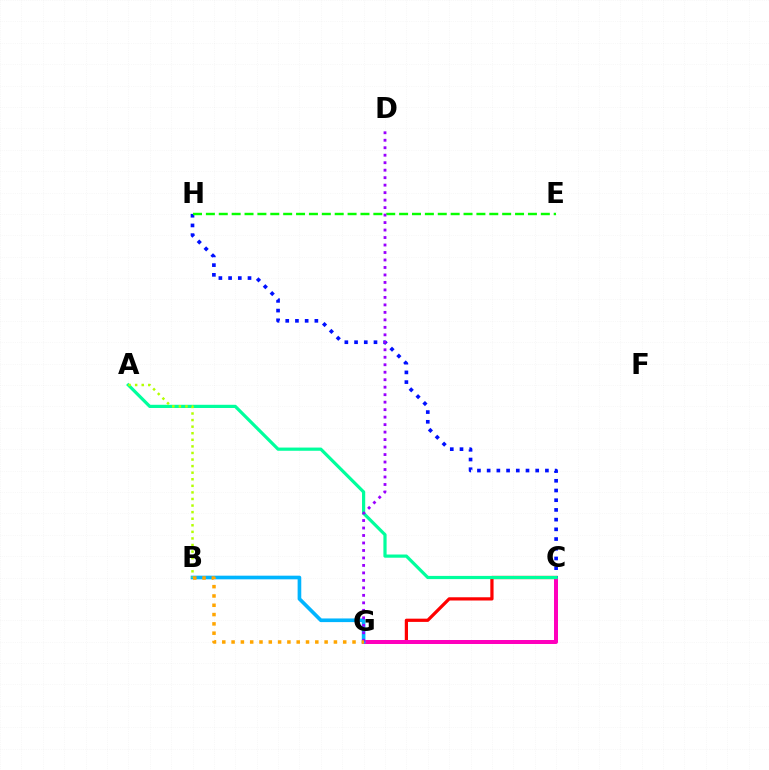{('C', 'G'): [{'color': '#ff0000', 'line_style': 'solid', 'thickness': 2.33}, {'color': '#ff00bd', 'line_style': 'solid', 'thickness': 2.87}], ('C', 'H'): [{'color': '#0010ff', 'line_style': 'dotted', 'thickness': 2.64}], ('A', 'C'): [{'color': '#00ff9d', 'line_style': 'solid', 'thickness': 2.3}], ('B', 'G'): [{'color': '#00b5ff', 'line_style': 'solid', 'thickness': 2.63}, {'color': '#ffa500', 'line_style': 'dotted', 'thickness': 2.53}], ('E', 'H'): [{'color': '#08ff00', 'line_style': 'dashed', 'thickness': 1.75}], ('A', 'B'): [{'color': '#b3ff00', 'line_style': 'dotted', 'thickness': 1.79}], ('D', 'G'): [{'color': '#9b00ff', 'line_style': 'dotted', 'thickness': 2.03}]}